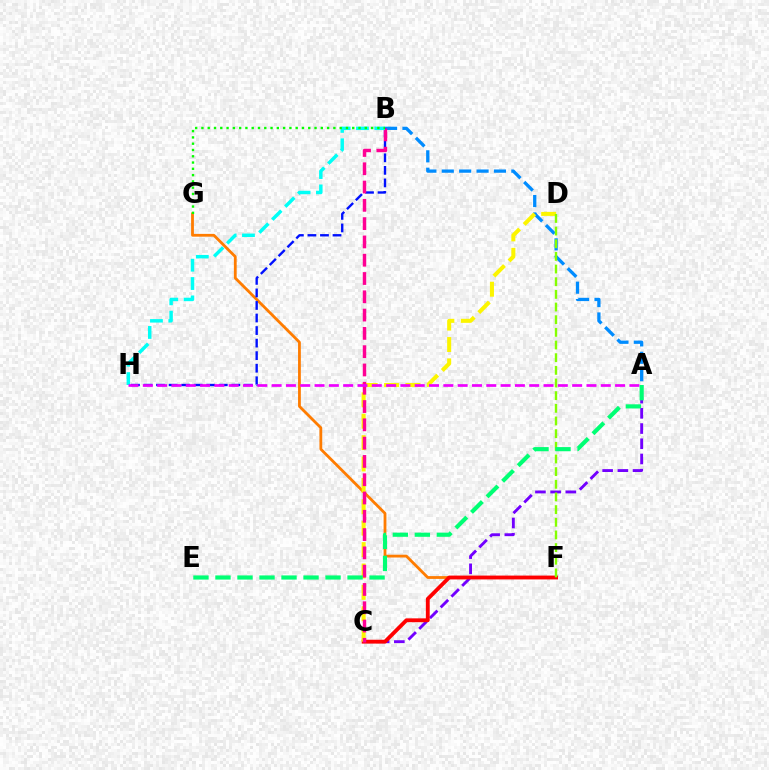{('F', 'G'): [{'color': '#ff7c00', 'line_style': 'solid', 'thickness': 2.01}], ('A', 'B'): [{'color': '#008cff', 'line_style': 'dashed', 'thickness': 2.36}], ('A', 'C'): [{'color': '#7200ff', 'line_style': 'dashed', 'thickness': 2.07}], ('B', 'H'): [{'color': '#0010ff', 'line_style': 'dashed', 'thickness': 1.7}, {'color': '#00fff6', 'line_style': 'dashed', 'thickness': 2.49}], ('C', 'F'): [{'color': '#ff0000', 'line_style': 'solid', 'thickness': 2.77}], ('C', 'D'): [{'color': '#fcf500', 'line_style': 'dashed', 'thickness': 2.91}], ('B', 'C'): [{'color': '#ff0094', 'line_style': 'dashed', 'thickness': 2.48}], ('B', 'G'): [{'color': '#08ff00', 'line_style': 'dotted', 'thickness': 1.71}], ('D', 'F'): [{'color': '#84ff00', 'line_style': 'dashed', 'thickness': 1.72}], ('A', 'H'): [{'color': '#ee00ff', 'line_style': 'dashed', 'thickness': 1.94}], ('A', 'E'): [{'color': '#00ff74', 'line_style': 'dashed', 'thickness': 2.99}]}